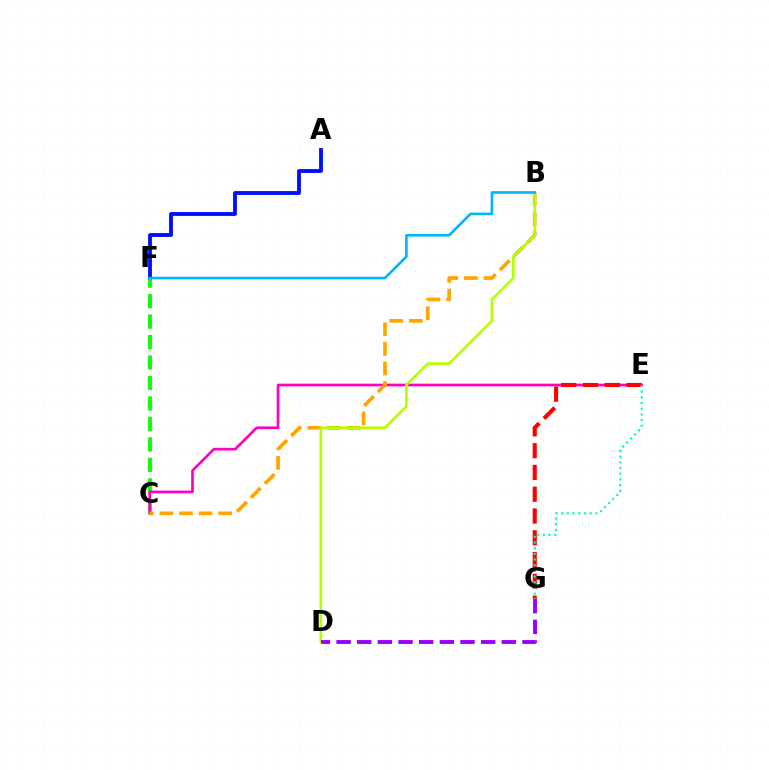{('A', 'F'): [{'color': '#0010ff', 'line_style': 'solid', 'thickness': 2.78}], ('C', 'F'): [{'color': '#08ff00', 'line_style': 'dashed', 'thickness': 2.78}], ('C', 'E'): [{'color': '#ff00bd', 'line_style': 'solid', 'thickness': 1.94}], ('B', 'C'): [{'color': '#ffa500', 'line_style': 'dashed', 'thickness': 2.66}], ('B', 'D'): [{'color': '#b3ff00', 'line_style': 'solid', 'thickness': 1.9}], ('B', 'F'): [{'color': '#00b5ff', 'line_style': 'solid', 'thickness': 1.89}], ('D', 'G'): [{'color': '#9b00ff', 'line_style': 'dashed', 'thickness': 2.81}], ('E', 'G'): [{'color': '#ff0000', 'line_style': 'dashed', 'thickness': 2.96}, {'color': '#00ff9d', 'line_style': 'dotted', 'thickness': 1.54}]}